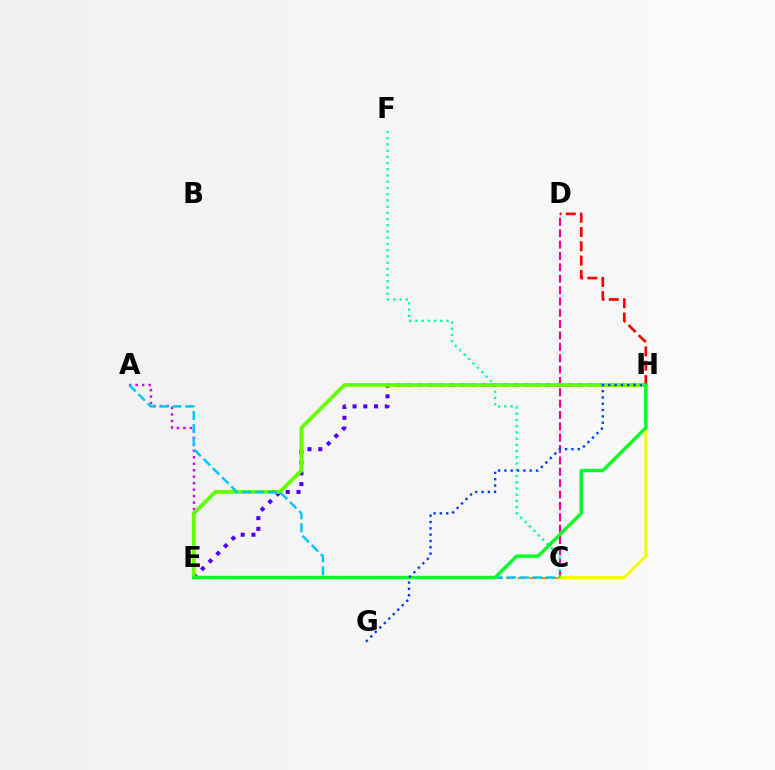{('C', 'D'): [{'color': '#ff00a0', 'line_style': 'dashed', 'thickness': 1.54}], ('C', 'E'): [{'color': '#ff8800', 'line_style': 'dashed', 'thickness': 1.56}], ('A', 'E'): [{'color': '#d600ff', 'line_style': 'dotted', 'thickness': 1.76}], ('C', 'H'): [{'color': '#eeff00', 'line_style': 'solid', 'thickness': 2.11}], ('C', 'F'): [{'color': '#00ffaf', 'line_style': 'dotted', 'thickness': 1.69}], ('E', 'H'): [{'color': '#4f00ff', 'line_style': 'dotted', 'thickness': 2.92}, {'color': '#66ff00', 'line_style': 'solid', 'thickness': 2.75}, {'color': '#00ff27', 'line_style': 'solid', 'thickness': 2.45}], ('D', 'H'): [{'color': '#ff0000', 'line_style': 'dashed', 'thickness': 1.94}], ('A', 'C'): [{'color': '#00c7ff', 'line_style': 'dashed', 'thickness': 1.77}], ('G', 'H'): [{'color': '#003fff', 'line_style': 'dotted', 'thickness': 1.72}]}